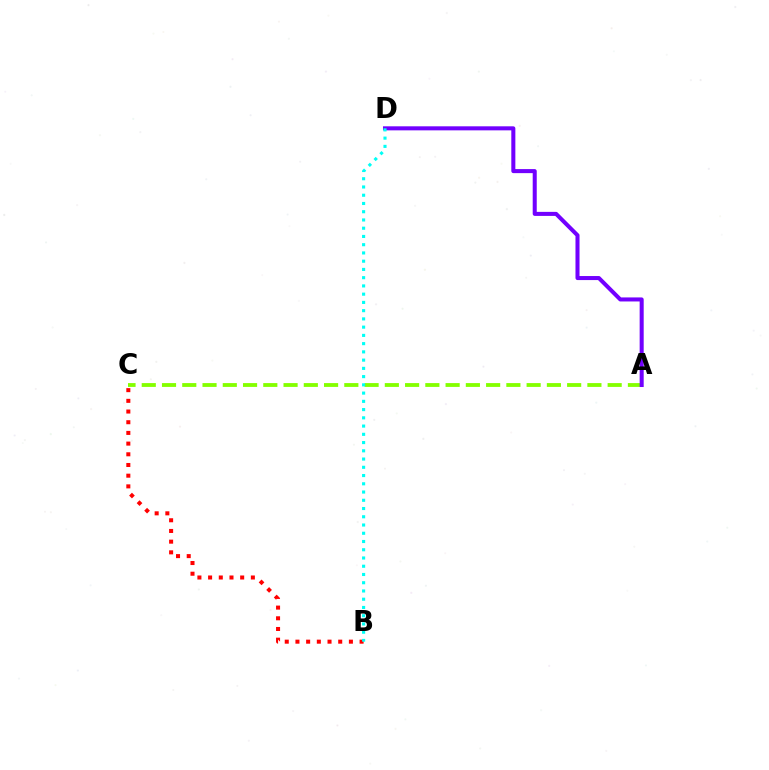{('A', 'C'): [{'color': '#84ff00', 'line_style': 'dashed', 'thickness': 2.75}], ('B', 'C'): [{'color': '#ff0000', 'line_style': 'dotted', 'thickness': 2.9}], ('A', 'D'): [{'color': '#7200ff', 'line_style': 'solid', 'thickness': 2.91}], ('B', 'D'): [{'color': '#00fff6', 'line_style': 'dotted', 'thickness': 2.24}]}